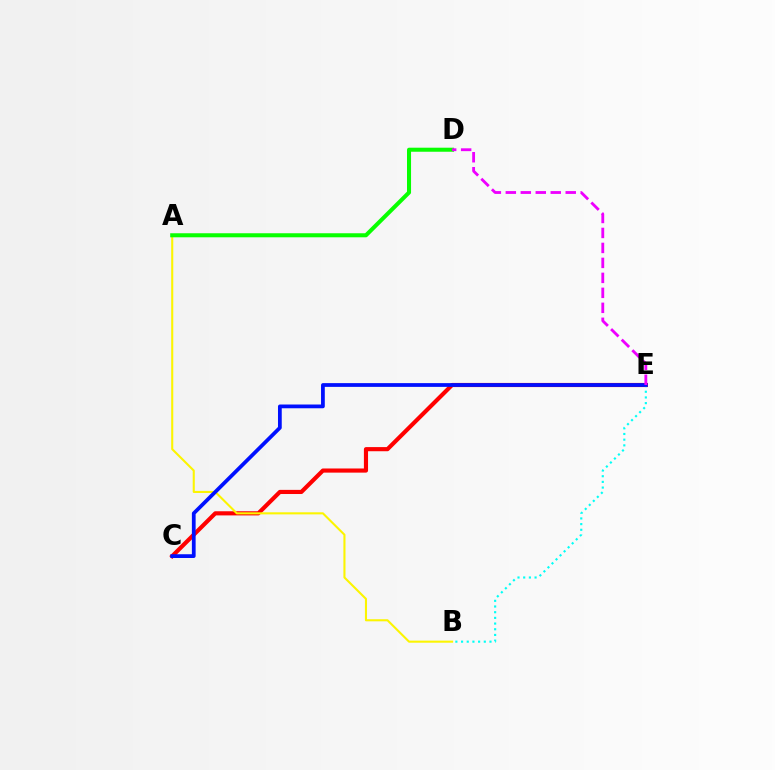{('C', 'E'): [{'color': '#ff0000', 'line_style': 'solid', 'thickness': 2.98}, {'color': '#0010ff', 'line_style': 'solid', 'thickness': 2.7}], ('B', 'E'): [{'color': '#00fff6', 'line_style': 'dotted', 'thickness': 1.55}], ('A', 'B'): [{'color': '#fcf500', 'line_style': 'solid', 'thickness': 1.5}], ('A', 'D'): [{'color': '#08ff00', 'line_style': 'solid', 'thickness': 2.91}], ('D', 'E'): [{'color': '#ee00ff', 'line_style': 'dashed', 'thickness': 2.03}]}